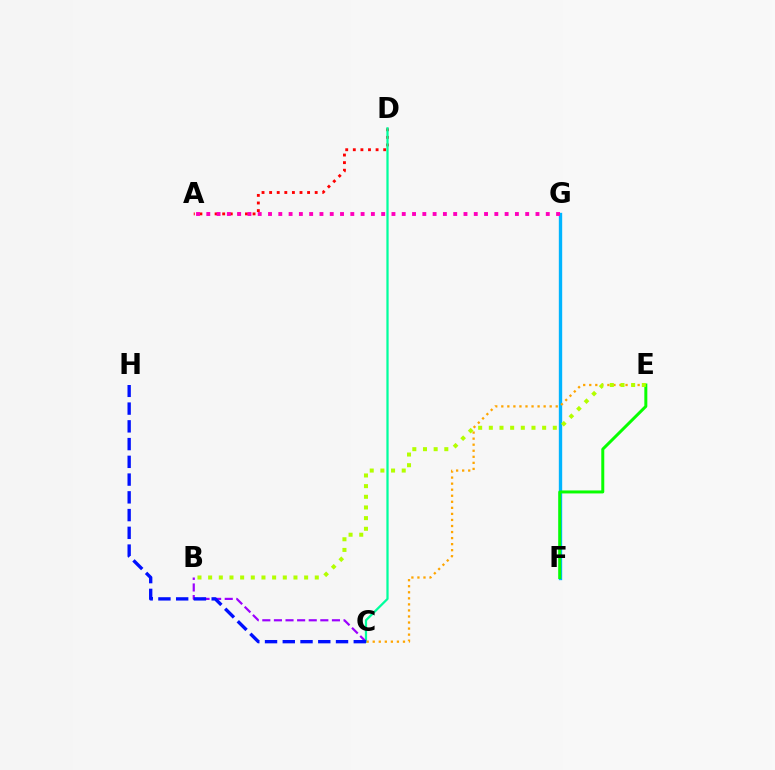{('A', 'D'): [{'color': '#ff0000', 'line_style': 'dotted', 'thickness': 2.06}], ('F', 'G'): [{'color': '#00b5ff', 'line_style': 'solid', 'thickness': 2.41}], ('C', 'D'): [{'color': '#00ff9d', 'line_style': 'solid', 'thickness': 1.62}], ('C', 'E'): [{'color': '#ffa500', 'line_style': 'dotted', 'thickness': 1.64}], ('E', 'F'): [{'color': '#08ff00', 'line_style': 'solid', 'thickness': 2.15}], ('B', 'C'): [{'color': '#9b00ff', 'line_style': 'dashed', 'thickness': 1.58}], ('A', 'G'): [{'color': '#ff00bd', 'line_style': 'dotted', 'thickness': 2.8}], ('C', 'H'): [{'color': '#0010ff', 'line_style': 'dashed', 'thickness': 2.41}], ('B', 'E'): [{'color': '#b3ff00', 'line_style': 'dotted', 'thickness': 2.9}]}